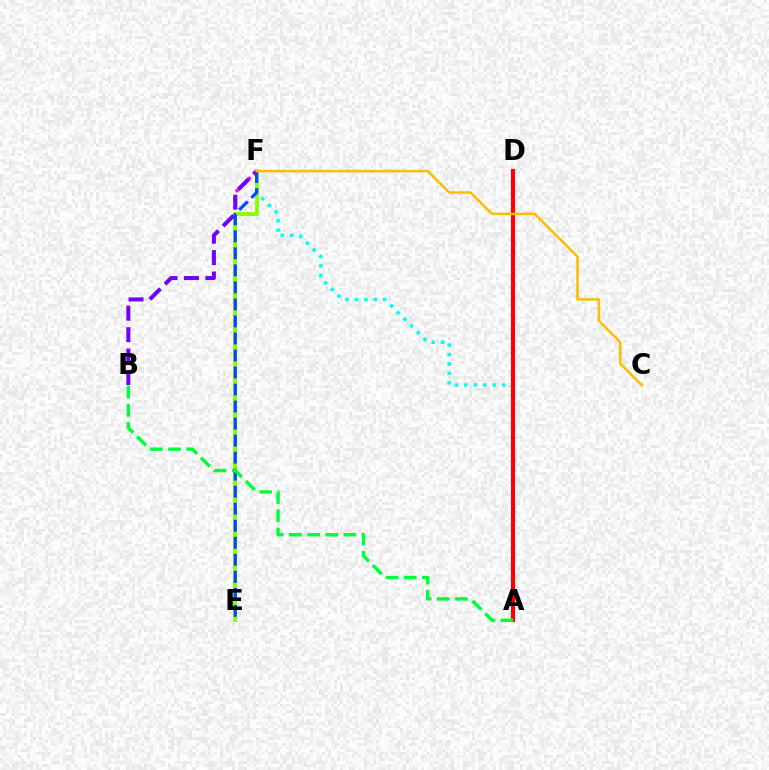{('A', 'F'): [{'color': '#00fff6', 'line_style': 'dotted', 'thickness': 2.56}], ('A', 'D'): [{'color': '#ff0000', 'line_style': 'solid', 'thickness': 2.96}], ('E', 'F'): [{'color': '#ff00cf', 'line_style': 'dotted', 'thickness': 2.36}, {'color': '#84ff00', 'line_style': 'solid', 'thickness': 2.74}, {'color': '#004bff', 'line_style': 'dashed', 'thickness': 2.31}], ('A', 'B'): [{'color': '#00ff39', 'line_style': 'dashed', 'thickness': 2.46}], ('B', 'F'): [{'color': '#7200ff', 'line_style': 'dashed', 'thickness': 2.91}], ('C', 'F'): [{'color': '#ffbd00', 'line_style': 'solid', 'thickness': 1.82}]}